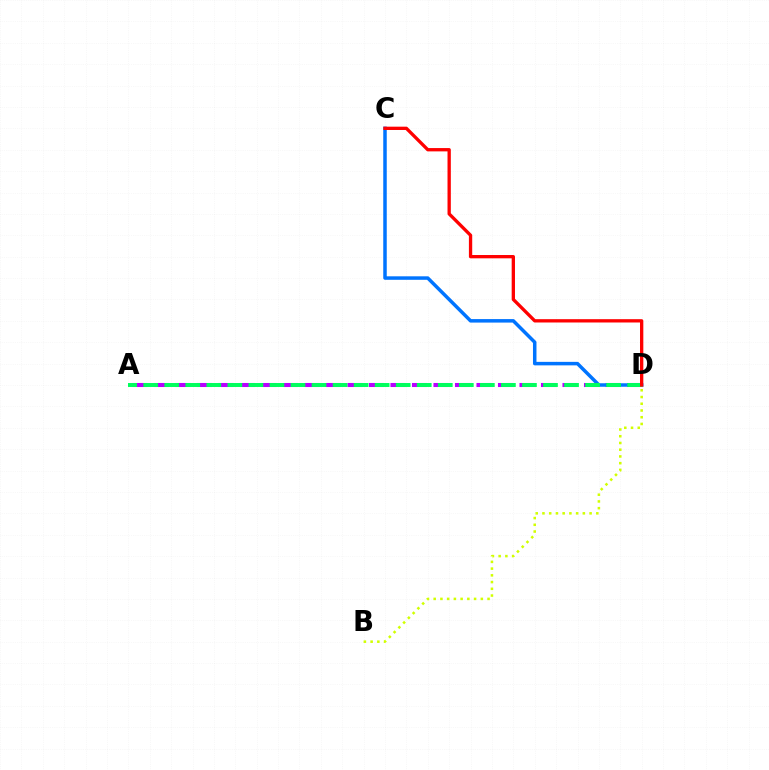{('B', 'D'): [{'color': '#d1ff00', 'line_style': 'dotted', 'thickness': 1.83}], ('A', 'D'): [{'color': '#b900ff', 'line_style': 'dashed', 'thickness': 2.92}, {'color': '#00ff5c', 'line_style': 'dashed', 'thickness': 2.86}], ('C', 'D'): [{'color': '#0074ff', 'line_style': 'solid', 'thickness': 2.52}, {'color': '#ff0000', 'line_style': 'solid', 'thickness': 2.39}]}